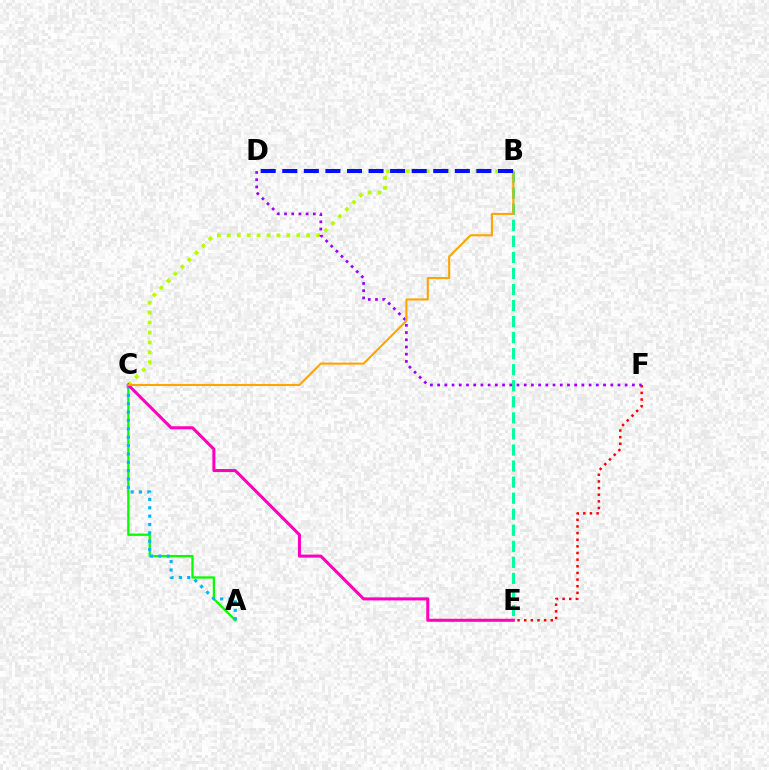{('A', 'C'): [{'color': '#08ff00', 'line_style': 'solid', 'thickness': 1.66}, {'color': '#00b5ff', 'line_style': 'dotted', 'thickness': 2.27}], ('E', 'F'): [{'color': '#ff0000', 'line_style': 'dotted', 'thickness': 1.8}], ('B', 'E'): [{'color': '#00ff9d', 'line_style': 'dashed', 'thickness': 2.18}], ('B', 'C'): [{'color': '#b3ff00', 'line_style': 'dotted', 'thickness': 2.69}, {'color': '#ffa500', 'line_style': 'solid', 'thickness': 1.52}], ('D', 'F'): [{'color': '#9b00ff', 'line_style': 'dotted', 'thickness': 1.96}], ('C', 'E'): [{'color': '#ff00bd', 'line_style': 'solid', 'thickness': 2.18}], ('B', 'D'): [{'color': '#0010ff', 'line_style': 'dashed', 'thickness': 2.93}]}